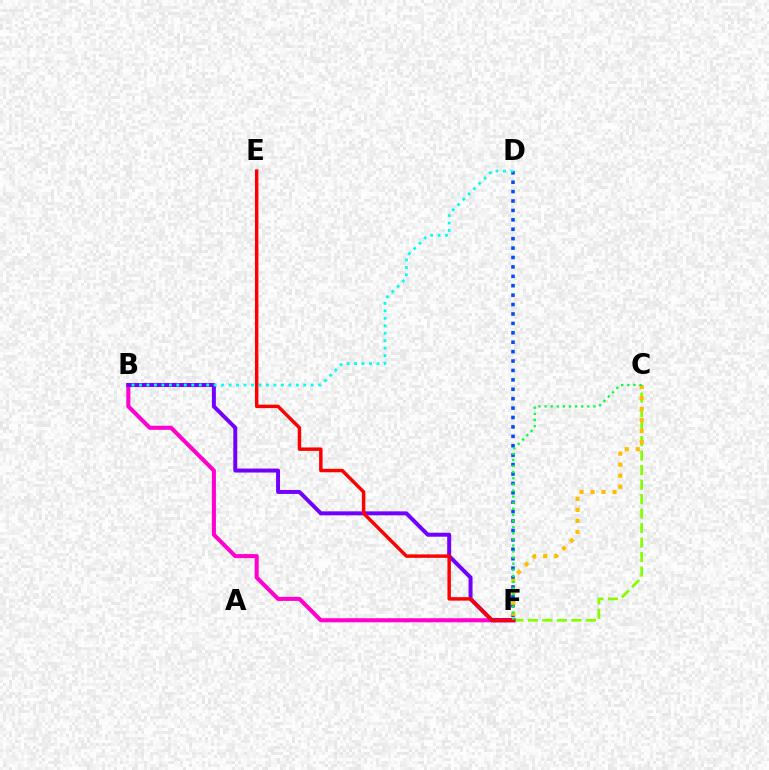{('D', 'F'): [{'color': '#004bff', 'line_style': 'dotted', 'thickness': 2.56}], ('C', 'F'): [{'color': '#84ff00', 'line_style': 'dashed', 'thickness': 1.97}, {'color': '#ffbd00', 'line_style': 'dotted', 'thickness': 2.99}, {'color': '#00ff39', 'line_style': 'dotted', 'thickness': 1.66}], ('B', 'F'): [{'color': '#ff00cf', 'line_style': 'solid', 'thickness': 2.93}, {'color': '#7200ff', 'line_style': 'solid', 'thickness': 2.86}], ('B', 'D'): [{'color': '#00fff6', 'line_style': 'dotted', 'thickness': 2.03}], ('E', 'F'): [{'color': '#ff0000', 'line_style': 'solid', 'thickness': 2.48}]}